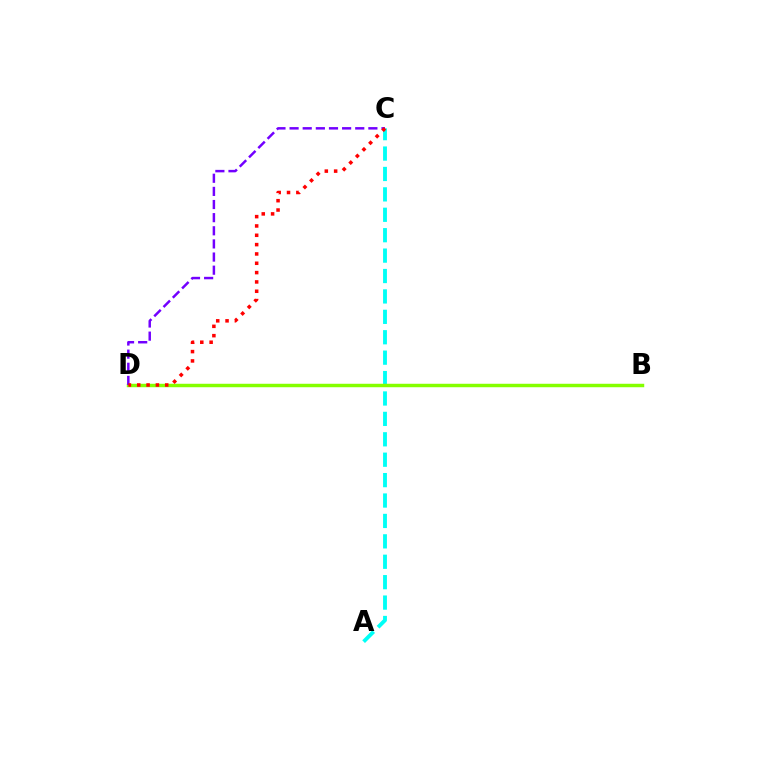{('A', 'C'): [{'color': '#00fff6', 'line_style': 'dashed', 'thickness': 2.77}], ('B', 'D'): [{'color': '#84ff00', 'line_style': 'solid', 'thickness': 2.49}], ('C', 'D'): [{'color': '#7200ff', 'line_style': 'dashed', 'thickness': 1.78}, {'color': '#ff0000', 'line_style': 'dotted', 'thickness': 2.54}]}